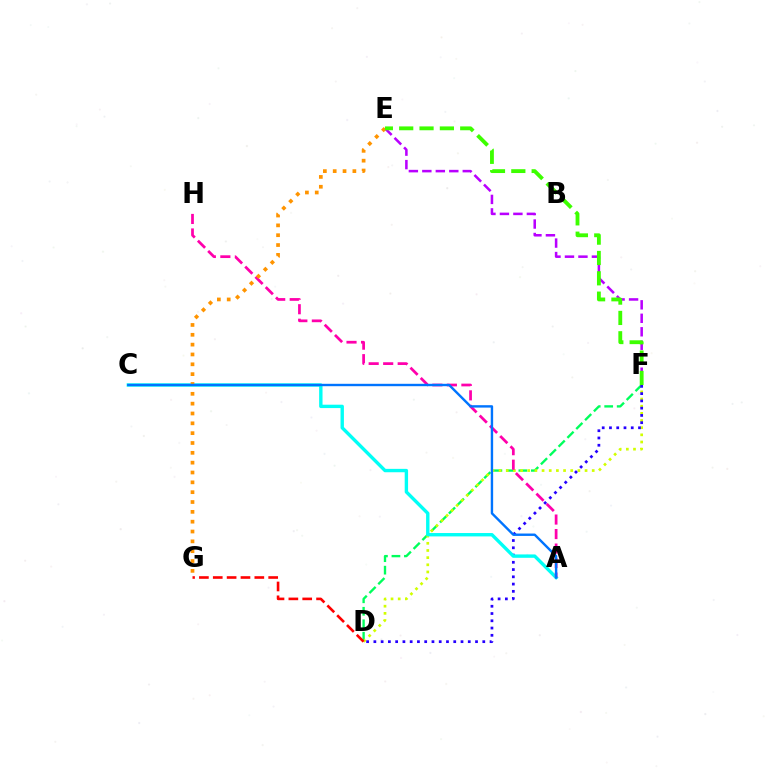{('D', 'F'): [{'color': '#00ff5c', 'line_style': 'dashed', 'thickness': 1.7}, {'color': '#d1ff00', 'line_style': 'dotted', 'thickness': 1.95}, {'color': '#2500ff', 'line_style': 'dotted', 'thickness': 1.97}], ('A', 'C'): [{'color': '#00fff6', 'line_style': 'solid', 'thickness': 2.43}, {'color': '#0074ff', 'line_style': 'solid', 'thickness': 1.73}], ('A', 'H'): [{'color': '#ff00ac', 'line_style': 'dashed', 'thickness': 1.97}], ('E', 'F'): [{'color': '#b900ff', 'line_style': 'dashed', 'thickness': 1.83}, {'color': '#3dff00', 'line_style': 'dashed', 'thickness': 2.76}], ('E', 'G'): [{'color': '#ff9400', 'line_style': 'dotted', 'thickness': 2.67}], ('D', 'G'): [{'color': '#ff0000', 'line_style': 'dashed', 'thickness': 1.88}]}